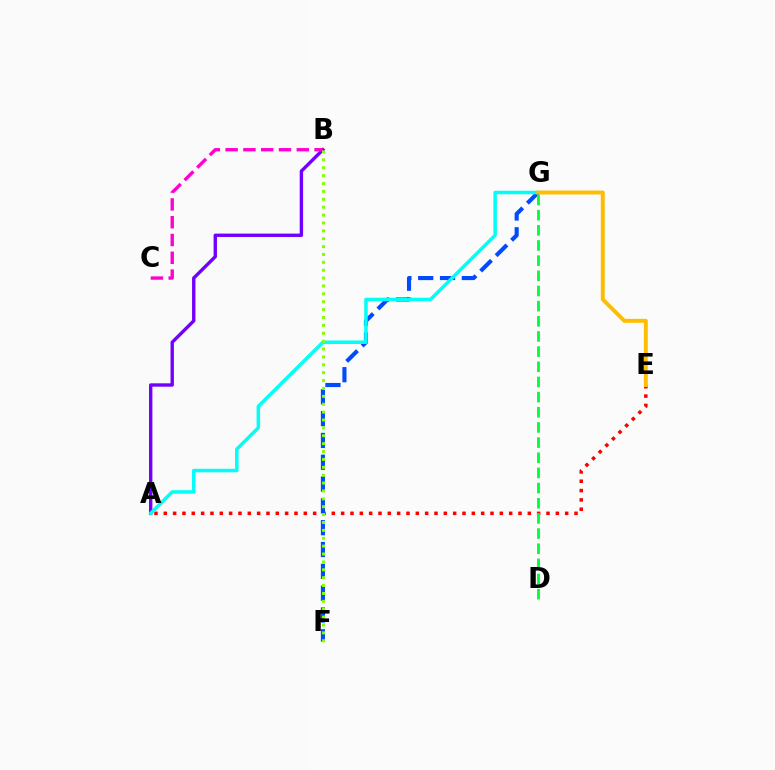{('A', 'E'): [{'color': '#ff0000', 'line_style': 'dotted', 'thickness': 2.54}], ('F', 'G'): [{'color': '#004bff', 'line_style': 'dashed', 'thickness': 2.96}], ('A', 'B'): [{'color': '#7200ff', 'line_style': 'solid', 'thickness': 2.43}], ('A', 'G'): [{'color': '#00fff6', 'line_style': 'solid', 'thickness': 2.51}], ('D', 'G'): [{'color': '#00ff39', 'line_style': 'dashed', 'thickness': 2.06}], ('B', 'C'): [{'color': '#ff00cf', 'line_style': 'dashed', 'thickness': 2.42}], ('E', 'G'): [{'color': '#ffbd00', 'line_style': 'solid', 'thickness': 2.83}], ('B', 'F'): [{'color': '#84ff00', 'line_style': 'dotted', 'thickness': 2.14}]}